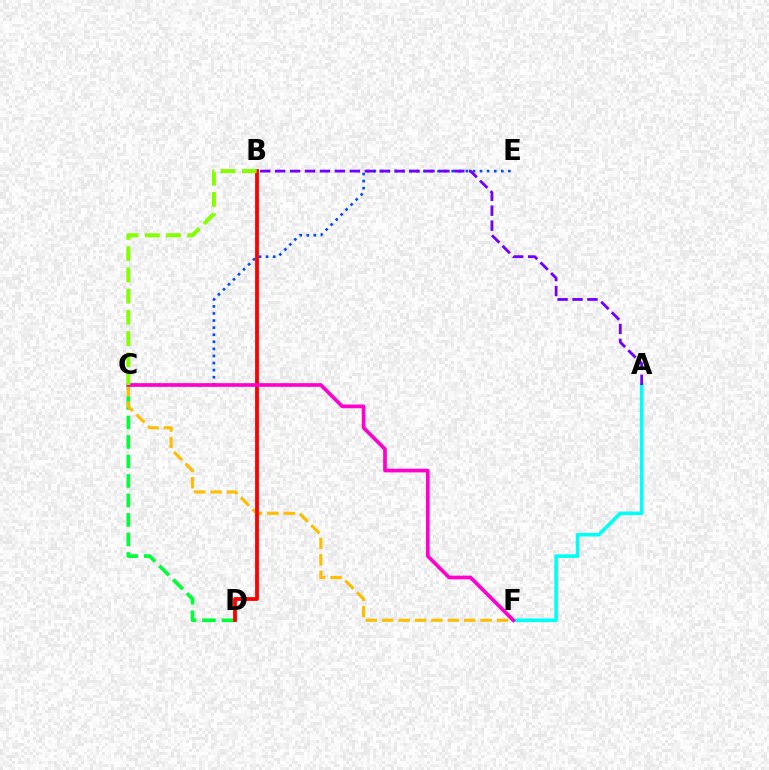{('A', 'F'): [{'color': '#00fff6', 'line_style': 'solid', 'thickness': 2.59}], ('C', 'D'): [{'color': '#00ff39', 'line_style': 'dashed', 'thickness': 2.65}], ('C', 'F'): [{'color': '#ffbd00', 'line_style': 'dashed', 'thickness': 2.23}, {'color': '#ff00cf', 'line_style': 'solid', 'thickness': 2.65}], ('C', 'E'): [{'color': '#004bff', 'line_style': 'dotted', 'thickness': 1.92}], ('A', 'B'): [{'color': '#7200ff', 'line_style': 'dashed', 'thickness': 2.03}], ('B', 'D'): [{'color': '#ff0000', 'line_style': 'solid', 'thickness': 2.73}], ('B', 'C'): [{'color': '#84ff00', 'line_style': 'dashed', 'thickness': 2.88}]}